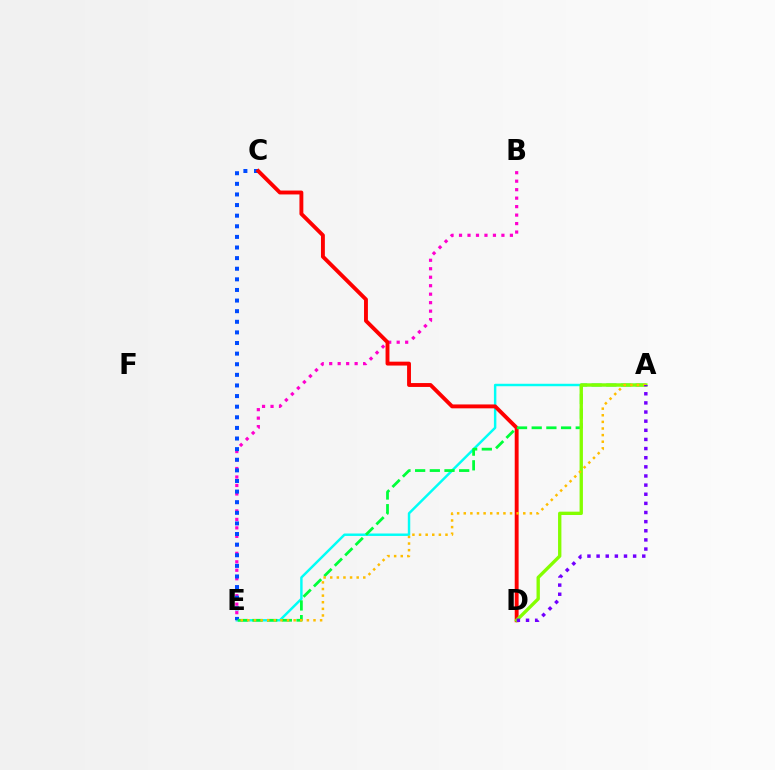{('A', 'E'): [{'color': '#00fff6', 'line_style': 'solid', 'thickness': 1.76}, {'color': '#00ff39', 'line_style': 'dashed', 'thickness': 1.99}, {'color': '#ffbd00', 'line_style': 'dotted', 'thickness': 1.8}], ('B', 'E'): [{'color': '#ff00cf', 'line_style': 'dotted', 'thickness': 2.3}], ('C', 'E'): [{'color': '#004bff', 'line_style': 'dotted', 'thickness': 2.88}], ('C', 'D'): [{'color': '#ff0000', 'line_style': 'solid', 'thickness': 2.8}], ('A', 'D'): [{'color': '#84ff00', 'line_style': 'solid', 'thickness': 2.41}, {'color': '#7200ff', 'line_style': 'dotted', 'thickness': 2.48}]}